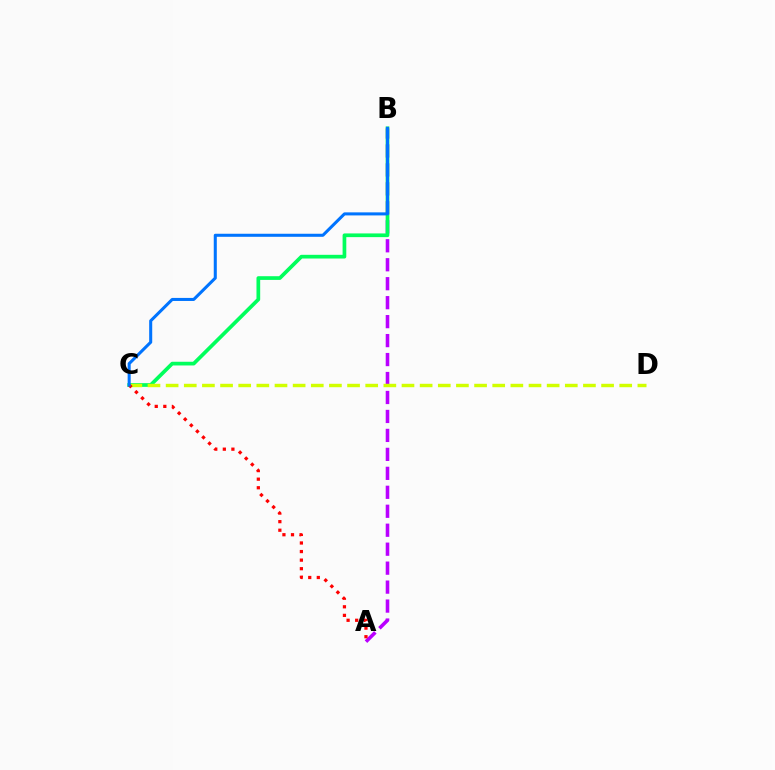{('A', 'B'): [{'color': '#b900ff', 'line_style': 'dashed', 'thickness': 2.58}], ('B', 'C'): [{'color': '#00ff5c', 'line_style': 'solid', 'thickness': 2.67}, {'color': '#0074ff', 'line_style': 'solid', 'thickness': 2.19}], ('C', 'D'): [{'color': '#d1ff00', 'line_style': 'dashed', 'thickness': 2.46}], ('A', 'C'): [{'color': '#ff0000', 'line_style': 'dotted', 'thickness': 2.33}]}